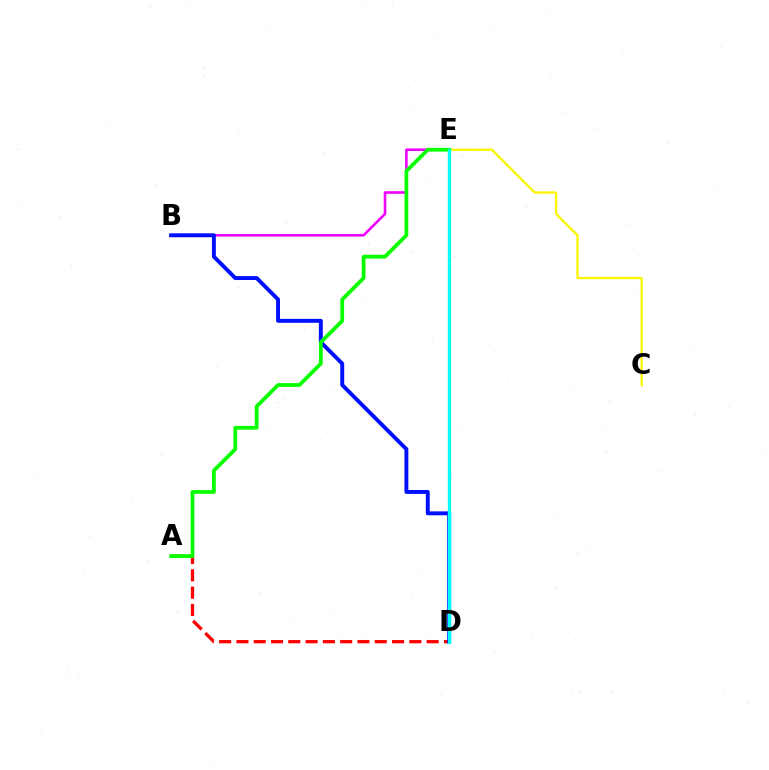{('C', 'E'): [{'color': '#fcf500', 'line_style': 'solid', 'thickness': 1.64}], ('A', 'D'): [{'color': '#ff0000', 'line_style': 'dashed', 'thickness': 2.35}], ('B', 'E'): [{'color': '#ee00ff', 'line_style': 'solid', 'thickness': 1.87}], ('B', 'D'): [{'color': '#0010ff', 'line_style': 'solid', 'thickness': 2.83}], ('A', 'E'): [{'color': '#08ff00', 'line_style': 'solid', 'thickness': 2.7}], ('D', 'E'): [{'color': '#00fff6', 'line_style': 'solid', 'thickness': 2.4}]}